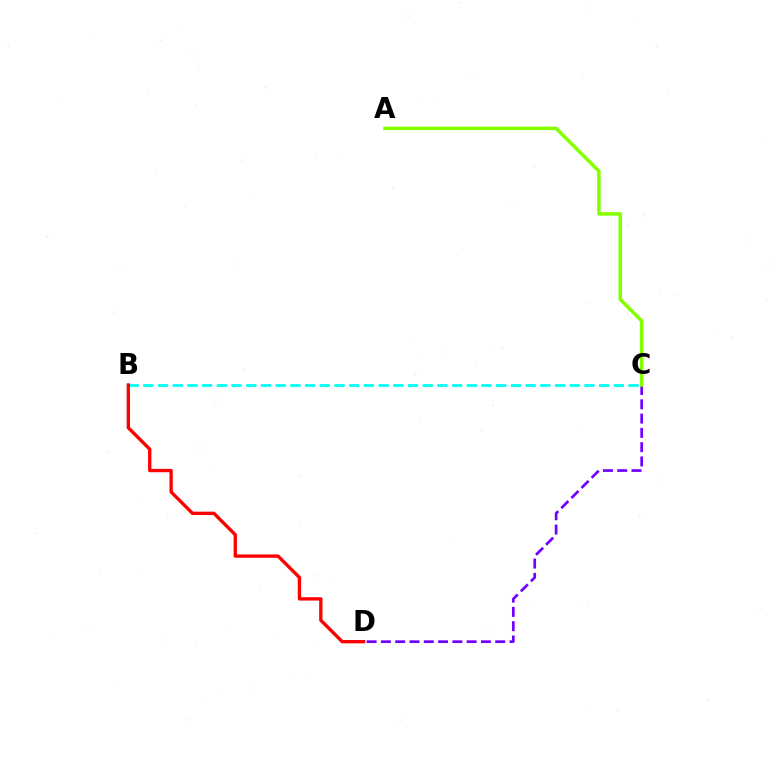{('B', 'C'): [{'color': '#00fff6', 'line_style': 'dashed', 'thickness': 2.0}], ('C', 'D'): [{'color': '#7200ff', 'line_style': 'dashed', 'thickness': 1.94}], ('B', 'D'): [{'color': '#ff0000', 'line_style': 'solid', 'thickness': 2.4}], ('A', 'C'): [{'color': '#84ff00', 'line_style': 'solid', 'thickness': 2.54}]}